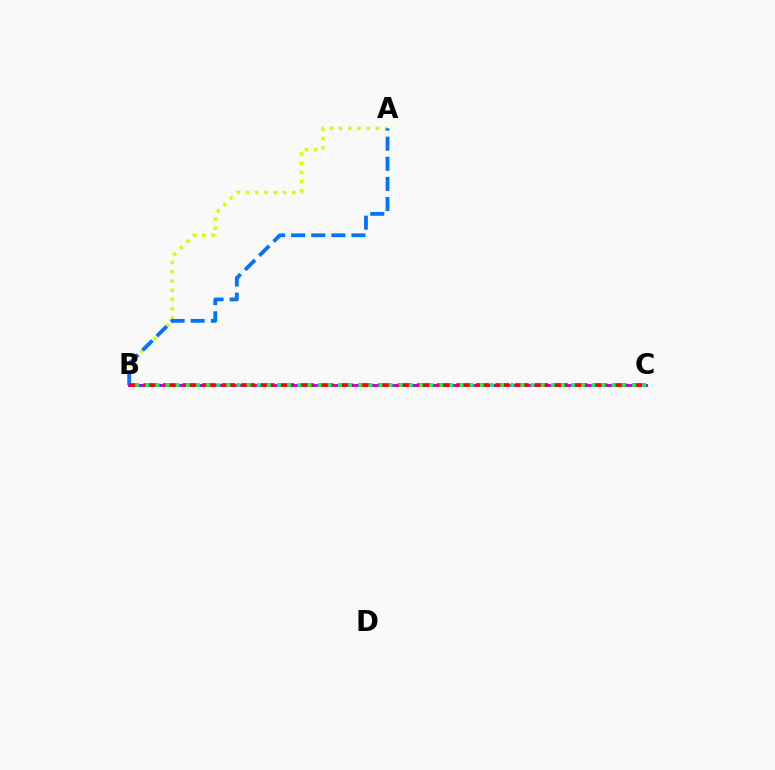{('A', 'B'): [{'color': '#d1ff00', 'line_style': 'dotted', 'thickness': 2.51}, {'color': '#0074ff', 'line_style': 'dashed', 'thickness': 2.73}], ('B', 'C'): [{'color': '#b900ff', 'line_style': 'solid', 'thickness': 2.1}, {'color': '#ff0000', 'line_style': 'dashed', 'thickness': 2.66}, {'color': '#00ff5c', 'line_style': 'dotted', 'thickness': 2.75}]}